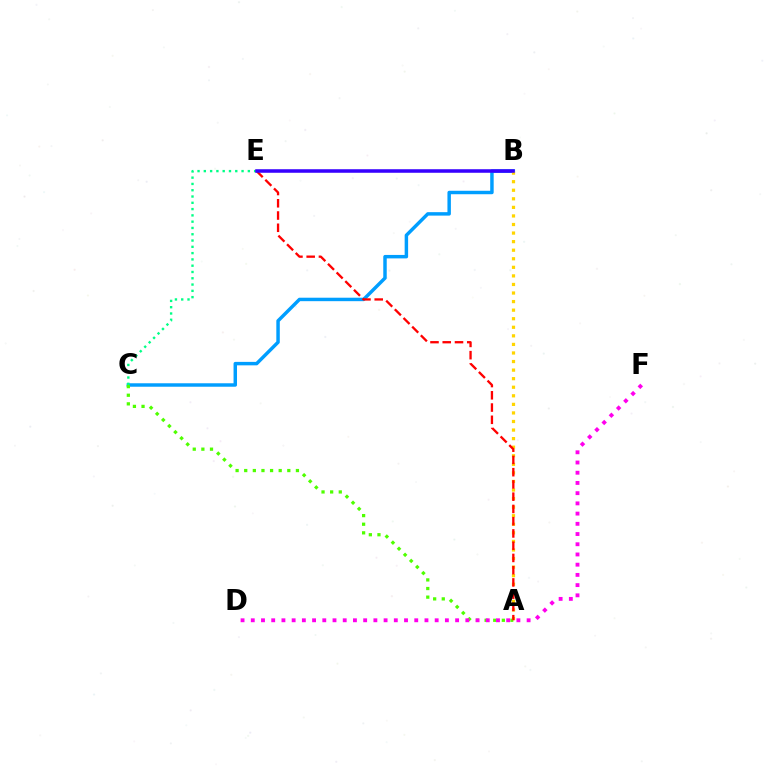{('B', 'C'): [{'color': '#009eff', 'line_style': 'solid', 'thickness': 2.49}], ('A', 'C'): [{'color': '#4fff00', 'line_style': 'dotted', 'thickness': 2.34}], ('C', 'E'): [{'color': '#00ff86', 'line_style': 'dotted', 'thickness': 1.71}], ('A', 'B'): [{'color': '#ffd500', 'line_style': 'dotted', 'thickness': 2.33}], ('A', 'E'): [{'color': '#ff0000', 'line_style': 'dashed', 'thickness': 1.66}], ('B', 'E'): [{'color': '#3700ff', 'line_style': 'solid', 'thickness': 2.55}], ('D', 'F'): [{'color': '#ff00ed', 'line_style': 'dotted', 'thickness': 2.78}]}